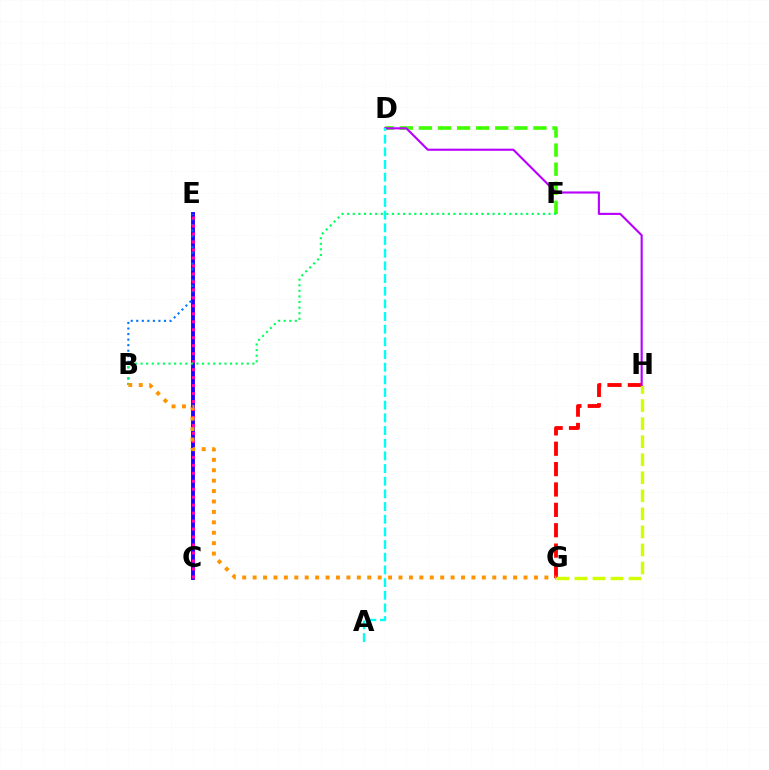{('C', 'E'): [{'color': '#2500ff', 'line_style': 'solid', 'thickness': 2.79}, {'color': '#ff00ac', 'line_style': 'dotted', 'thickness': 2.17}], ('G', 'H'): [{'color': '#ff0000', 'line_style': 'dashed', 'thickness': 2.77}, {'color': '#d1ff00', 'line_style': 'dashed', 'thickness': 2.45}], ('B', 'E'): [{'color': '#0074ff', 'line_style': 'dotted', 'thickness': 1.51}], ('D', 'F'): [{'color': '#3dff00', 'line_style': 'dashed', 'thickness': 2.59}], ('B', 'F'): [{'color': '#00ff5c', 'line_style': 'dotted', 'thickness': 1.52}], ('D', 'H'): [{'color': '#b900ff', 'line_style': 'solid', 'thickness': 1.53}], ('B', 'G'): [{'color': '#ff9400', 'line_style': 'dotted', 'thickness': 2.83}], ('A', 'D'): [{'color': '#00fff6', 'line_style': 'dashed', 'thickness': 1.72}]}